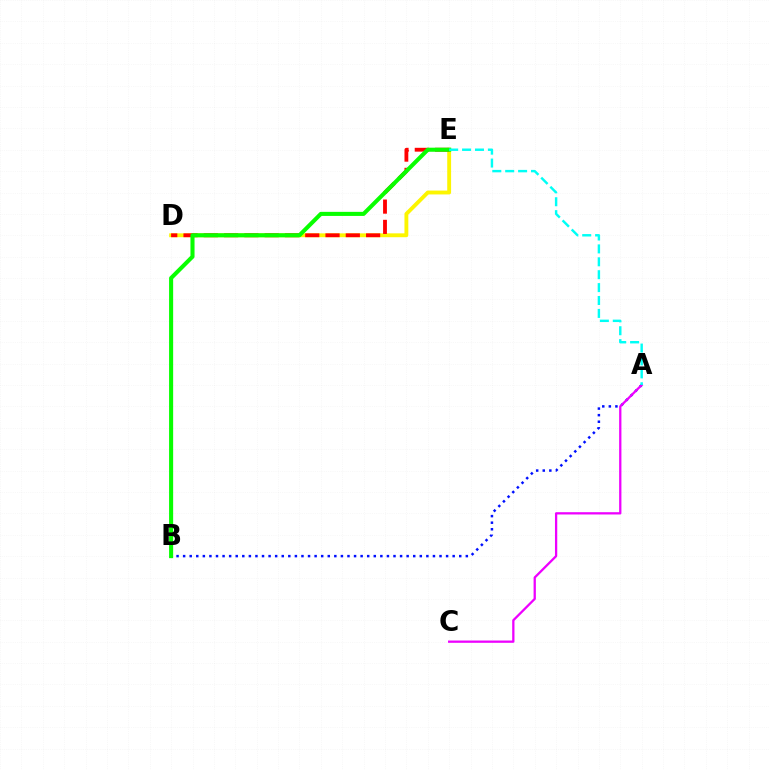{('A', 'B'): [{'color': '#0010ff', 'line_style': 'dotted', 'thickness': 1.79}], ('D', 'E'): [{'color': '#fcf500', 'line_style': 'solid', 'thickness': 2.78}, {'color': '#ff0000', 'line_style': 'dashed', 'thickness': 2.76}], ('A', 'C'): [{'color': '#ee00ff', 'line_style': 'solid', 'thickness': 1.64}], ('B', 'E'): [{'color': '#08ff00', 'line_style': 'solid', 'thickness': 2.93}], ('A', 'E'): [{'color': '#00fff6', 'line_style': 'dashed', 'thickness': 1.75}]}